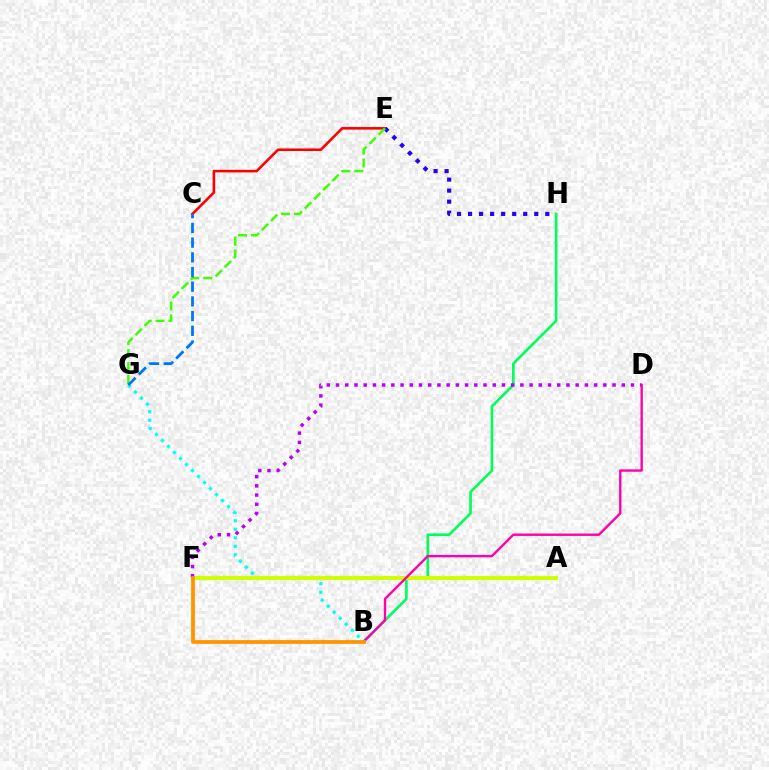{('C', 'E'): [{'color': '#ff0000', 'line_style': 'solid', 'thickness': 1.86}], ('B', 'G'): [{'color': '#00fff6', 'line_style': 'dotted', 'thickness': 2.31}], ('E', 'H'): [{'color': '#2500ff', 'line_style': 'dotted', 'thickness': 3.0}], ('B', 'H'): [{'color': '#00ff5c', 'line_style': 'solid', 'thickness': 1.9}], ('A', 'F'): [{'color': '#d1ff00', 'line_style': 'solid', 'thickness': 2.93}], ('D', 'F'): [{'color': '#b900ff', 'line_style': 'dotted', 'thickness': 2.5}], ('B', 'D'): [{'color': '#ff00ac', 'line_style': 'solid', 'thickness': 1.72}], ('B', 'F'): [{'color': '#ff9400', 'line_style': 'solid', 'thickness': 2.69}], ('E', 'G'): [{'color': '#3dff00', 'line_style': 'dashed', 'thickness': 1.76}], ('C', 'G'): [{'color': '#0074ff', 'line_style': 'dashed', 'thickness': 2.0}]}